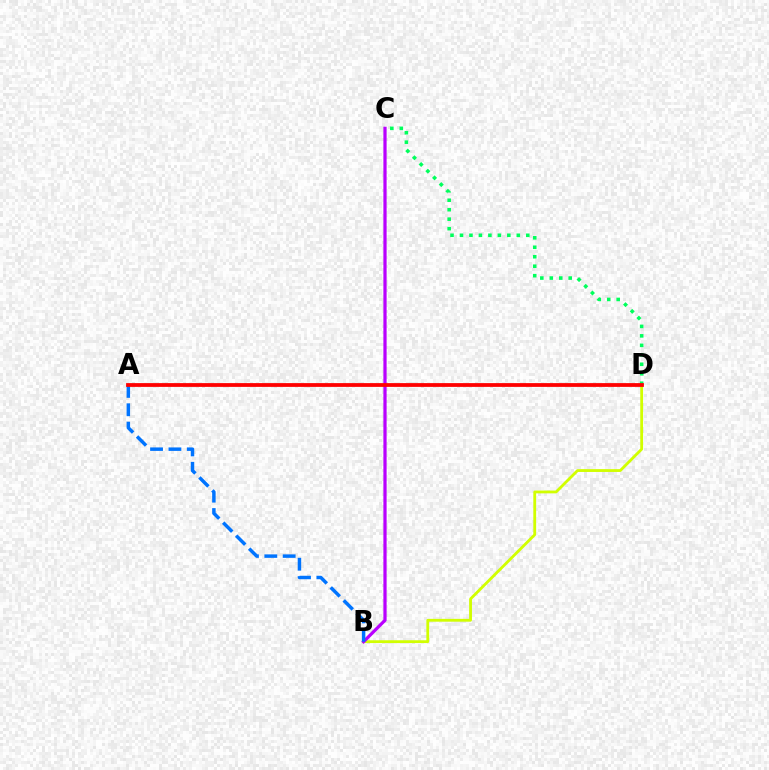{('B', 'D'): [{'color': '#d1ff00', 'line_style': 'solid', 'thickness': 2.03}], ('B', 'C'): [{'color': '#b900ff', 'line_style': 'solid', 'thickness': 2.32}], ('C', 'D'): [{'color': '#00ff5c', 'line_style': 'dotted', 'thickness': 2.57}], ('A', 'B'): [{'color': '#0074ff', 'line_style': 'dashed', 'thickness': 2.49}], ('A', 'D'): [{'color': '#ff0000', 'line_style': 'solid', 'thickness': 2.72}]}